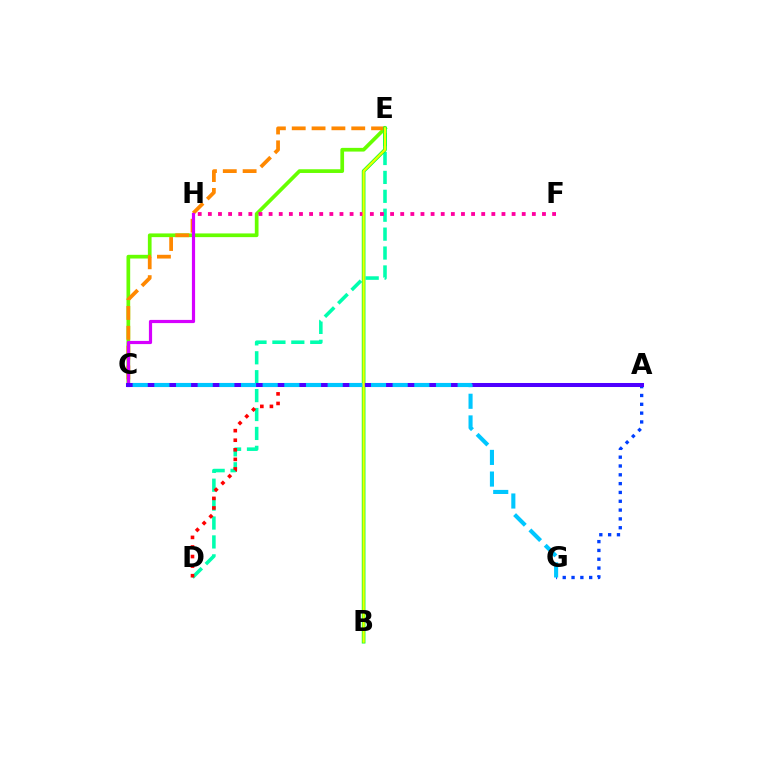{('A', 'G'): [{'color': '#003fff', 'line_style': 'dotted', 'thickness': 2.4}], ('C', 'E'): [{'color': '#66ff00', 'line_style': 'solid', 'thickness': 2.67}, {'color': '#ff8800', 'line_style': 'dashed', 'thickness': 2.7}], ('D', 'E'): [{'color': '#00ffaf', 'line_style': 'dashed', 'thickness': 2.57}], ('B', 'E'): [{'color': '#00ff27', 'line_style': 'solid', 'thickness': 2.61}, {'color': '#eeff00', 'line_style': 'solid', 'thickness': 1.61}], ('A', 'D'): [{'color': '#ff0000', 'line_style': 'dotted', 'thickness': 2.6}], ('C', 'H'): [{'color': '#d600ff', 'line_style': 'solid', 'thickness': 2.3}], ('A', 'C'): [{'color': '#4f00ff', 'line_style': 'solid', 'thickness': 2.9}], ('F', 'H'): [{'color': '#ff00a0', 'line_style': 'dotted', 'thickness': 2.75}], ('C', 'G'): [{'color': '#00c7ff', 'line_style': 'dashed', 'thickness': 2.94}]}